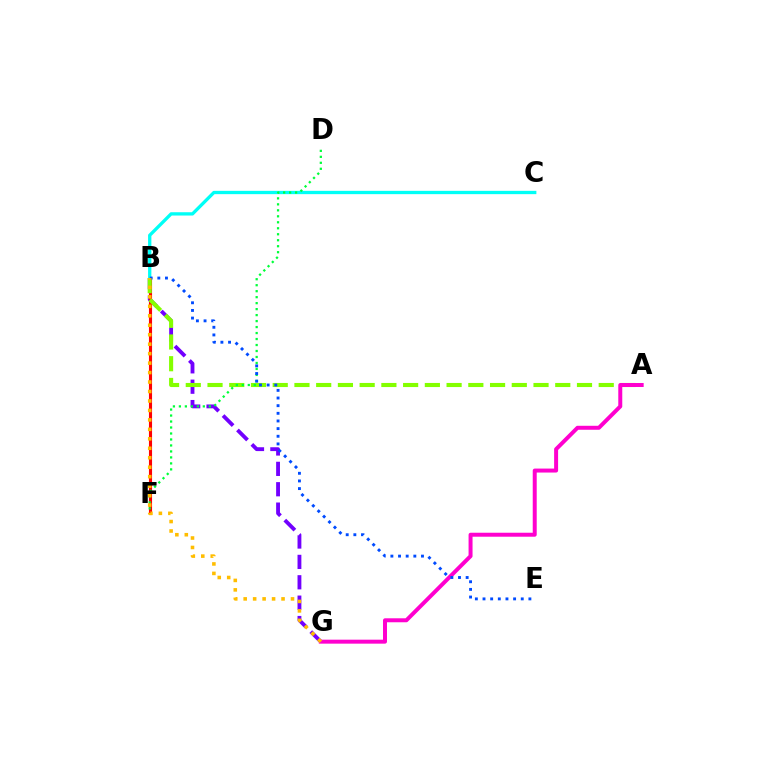{('B', 'G'): [{'color': '#7200ff', 'line_style': 'dashed', 'thickness': 2.77}, {'color': '#ffbd00', 'line_style': 'dotted', 'thickness': 2.57}], ('B', 'F'): [{'color': '#ff0000', 'line_style': 'solid', 'thickness': 2.24}], ('B', 'C'): [{'color': '#00fff6', 'line_style': 'solid', 'thickness': 2.38}], ('A', 'B'): [{'color': '#84ff00', 'line_style': 'dashed', 'thickness': 2.95}], ('D', 'F'): [{'color': '#00ff39', 'line_style': 'dotted', 'thickness': 1.63}], ('A', 'G'): [{'color': '#ff00cf', 'line_style': 'solid', 'thickness': 2.86}], ('B', 'E'): [{'color': '#004bff', 'line_style': 'dotted', 'thickness': 2.08}]}